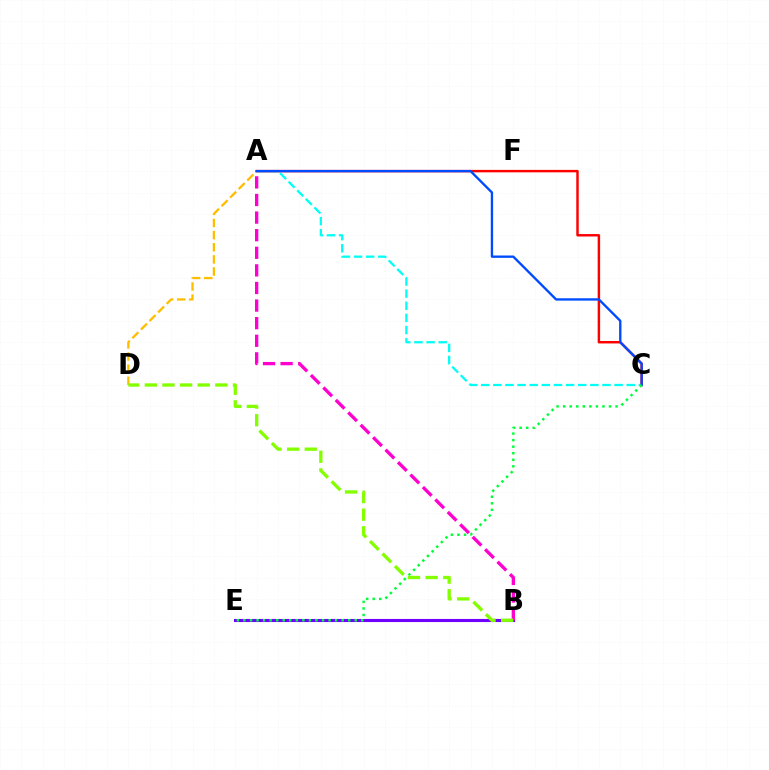{('B', 'E'): [{'color': '#7200ff', 'line_style': 'solid', 'thickness': 2.23}], ('A', 'C'): [{'color': '#ff0000', 'line_style': 'solid', 'thickness': 1.76}, {'color': '#00fff6', 'line_style': 'dashed', 'thickness': 1.65}, {'color': '#004bff', 'line_style': 'solid', 'thickness': 1.69}], ('A', 'D'): [{'color': '#ffbd00', 'line_style': 'dashed', 'thickness': 1.65}], ('A', 'B'): [{'color': '#ff00cf', 'line_style': 'dashed', 'thickness': 2.39}], ('C', 'E'): [{'color': '#00ff39', 'line_style': 'dotted', 'thickness': 1.78}], ('B', 'D'): [{'color': '#84ff00', 'line_style': 'dashed', 'thickness': 2.4}]}